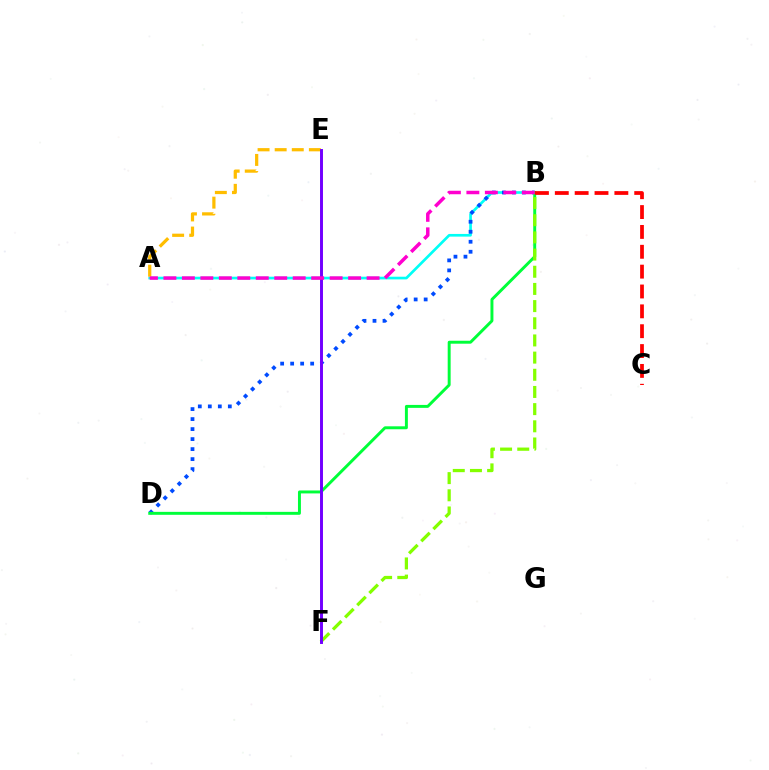{('A', 'B'): [{'color': '#00fff6', 'line_style': 'solid', 'thickness': 1.93}, {'color': '#ff00cf', 'line_style': 'dashed', 'thickness': 2.51}], ('B', 'D'): [{'color': '#004bff', 'line_style': 'dotted', 'thickness': 2.72}, {'color': '#00ff39', 'line_style': 'solid', 'thickness': 2.12}], ('B', 'F'): [{'color': '#84ff00', 'line_style': 'dashed', 'thickness': 2.33}], ('B', 'C'): [{'color': '#ff0000', 'line_style': 'dashed', 'thickness': 2.7}], ('A', 'E'): [{'color': '#ffbd00', 'line_style': 'dashed', 'thickness': 2.32}], ('E', 'F'): [{'color': '#7200ff', 'line_style': 'solid', 'thickness': 2.12}]}